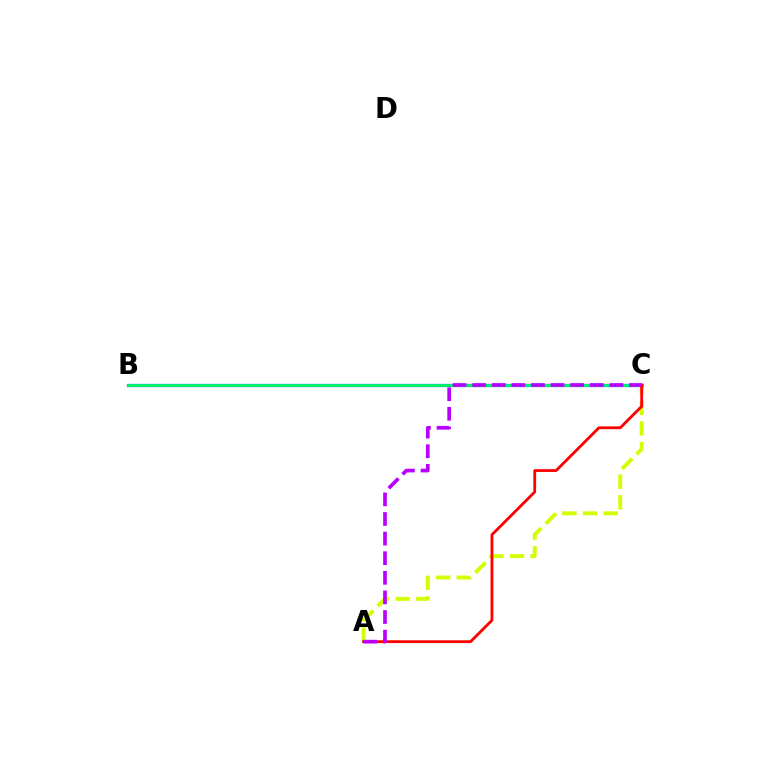{('A', 'C'): [{'color': '#d1ff00', 'line_style': 'dashed', 'thickness': 2.81}, {'color': '#ff0000', 'line_style': 'solid', 'thickness': 2.02}, {'color': '#b900ff', 'line_style': 'dashed', 'thickness': 2.66}], ('B', 'C'): [{'color': '#0074ff', 'line_style': 'solid', 'thickness': 2.33}, {'color': '#00ff5c', 'line_style': 'solid', 'thickness': 1.84}]}